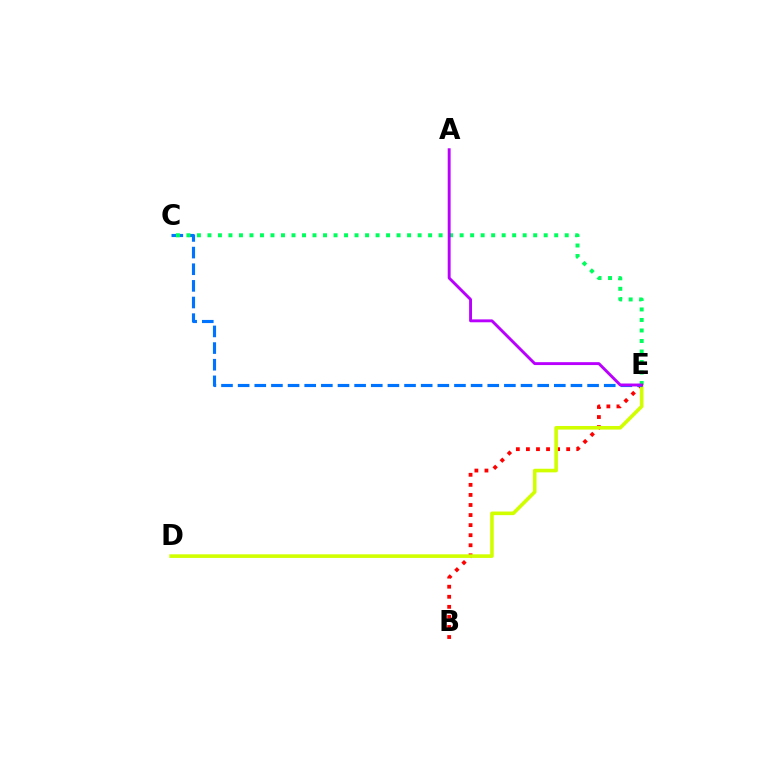{('B', 'E'): [{'color': '#ff0000', 'line_style': 'dotted', 'thickness': 2.73}], ('D', 'E'): [{'color': '#d1ff00', 'line_style': 'solid', 'thickness': 2.6}], ('C', 'E'): [{'color': '#0074ff', 'line_style': 'dashed', 'thickness': 2.26}, {'color': '#00ff5c', 'line_style': 'dotted', 'thickness': 2.86}], ('A', 'E'): [{'color': '#b900ff', 'line_style': 'solid', 'thickness': 2.08}]}